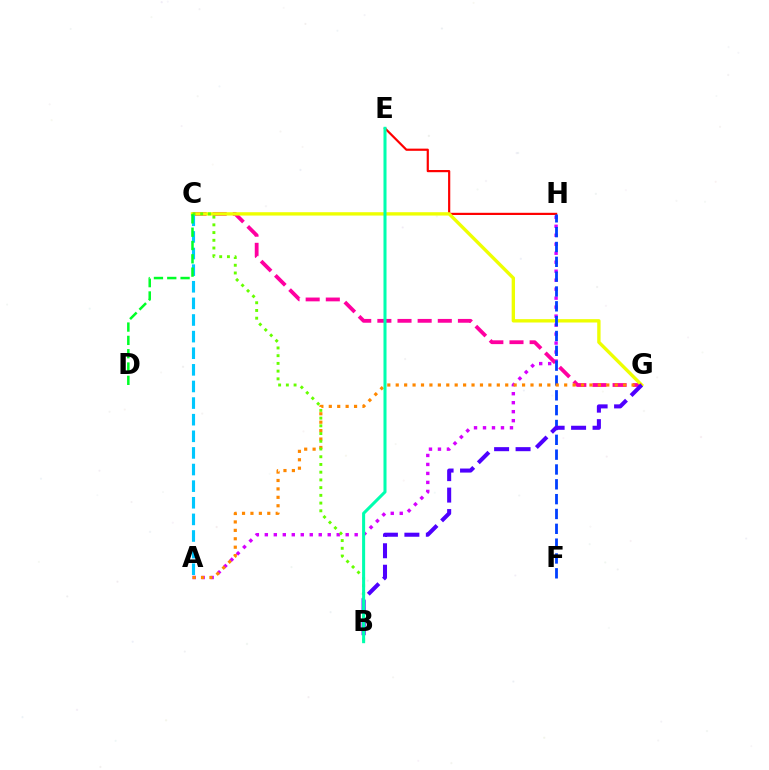{('A', 'H'): [{'color': '#d600ff', 'line_style': 'dotted', 'thickness': 2.44}], ('E', 'H'): [{'color': '#ff0000', 'line_style': 'solid', 'thickness': 1.57}], ('C', 'G'): [{'color': '#ff00a0', 'line_style': 'dashed', 'thickness': 2.74}, {'color': '#eeff00', 'line_style': 'solid', 'thickness': 2.41}], ('A', 'C'): [{'color': '#00c7ff', 'line_style': 'dashed', 'thickness': 2.26}], ('F', 'H'): [{'color': '#003fff', 'line_style': 'dashed', 'thickness': 2.02}], ('A', 'G'): [{'color': '#ff8800', 'line_style': 'dotted', 'thickness': 2.29}], ('B', 'C'): [{'color': '#66ff00', 'line_style': 'dotted', 'thickness': 2.1}], ('C', 'D'): [{'color': '#00ff27', 'line_style': 'dashed', 'thickness': 1.81}], ('B', 'G'): [{'color': '#4f00ff', 'line_style': 'dashed', 'thickness': 2.92}], ('B', 'E'): [{'color': '#00ffaf', 'line_style': 'solid', 'thickness': 2.19}]}